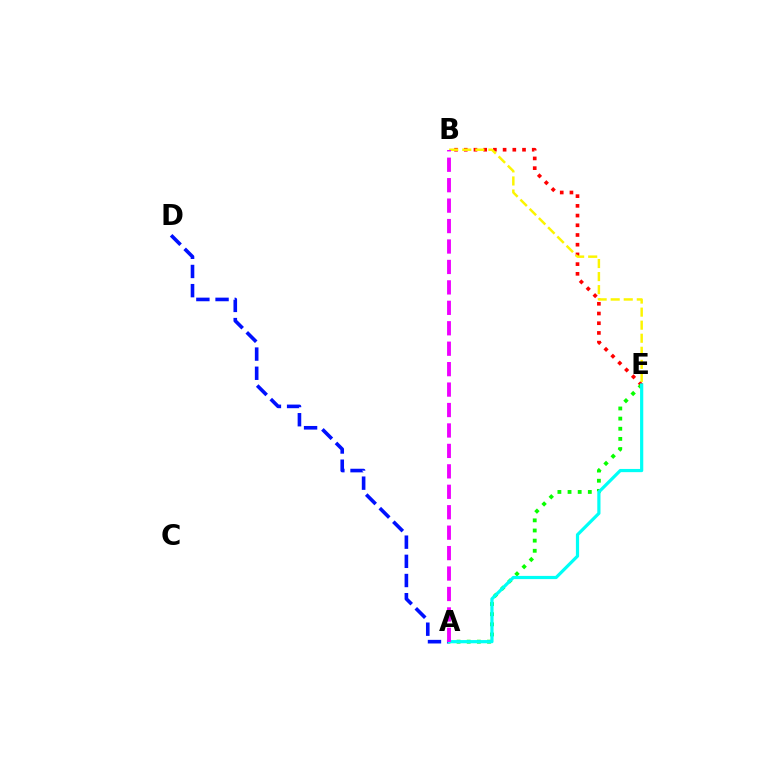{('B', 'E'): [{'color': '#ff0000', 'line_style': 'dotted', 'thickness': 2.64}, {'color': '#fcf500', 'line_style': 'dashed', 'thickness': 1.77}], ('A', 'D'): [{'color': '#0010ff', 'line_style': 'dashed', 'thickness': 2.61}], ('A', 'E'): [{'color': '#08ff00', 'line_style': 'dotted', 'thickness': 2.76}, {'color': '#00fff6', 'line_style': 'solid', 'thickness': 2.31}], ('A', 'B'): [{'color': '#ee00ff', 'line_style': 'dashed', 'thickness': 2.78}]}